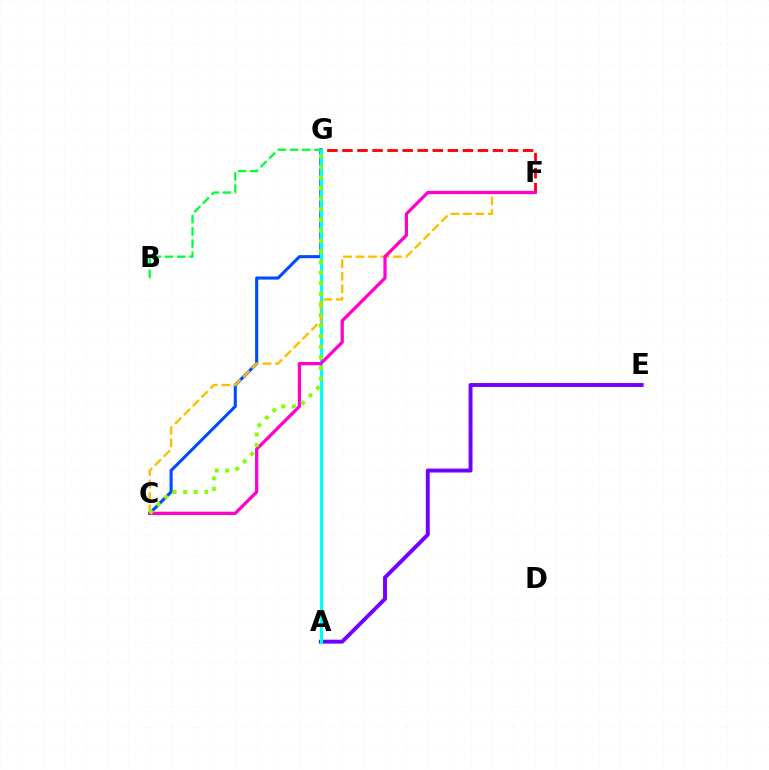{('C', 'G'): [{'color': '#004bff', 'line_style': 'solid', 'thickness': 2.22}, {'color': '#84ff00', 'line_style': 'dotted', 'thickness': 2.87}], ('F', 'G'): [{'color': '#ff0000', 'line_style': 'dashed', 'thickness': 2.04}], ('A', 'E'): [{'color': '#7200ff', 'line_style': 'solid', 'thickness': 2.82}], ('A', 'G'): [{'color': '#00fff6', 'line_style': 'solid', 'thickness': 2.22}], ('C', 'F'): [{'color': '#ffbd00', 'line_style': 'dashed', 'thickness': 1.7}, {'color': '#ff00cf', 'line_style': 'solid', 'thickness': 2.34}], ('B', 'G'): [{'color': '#00ff39', 'line_style': 'dashed', 'thickness': 1.65}]}